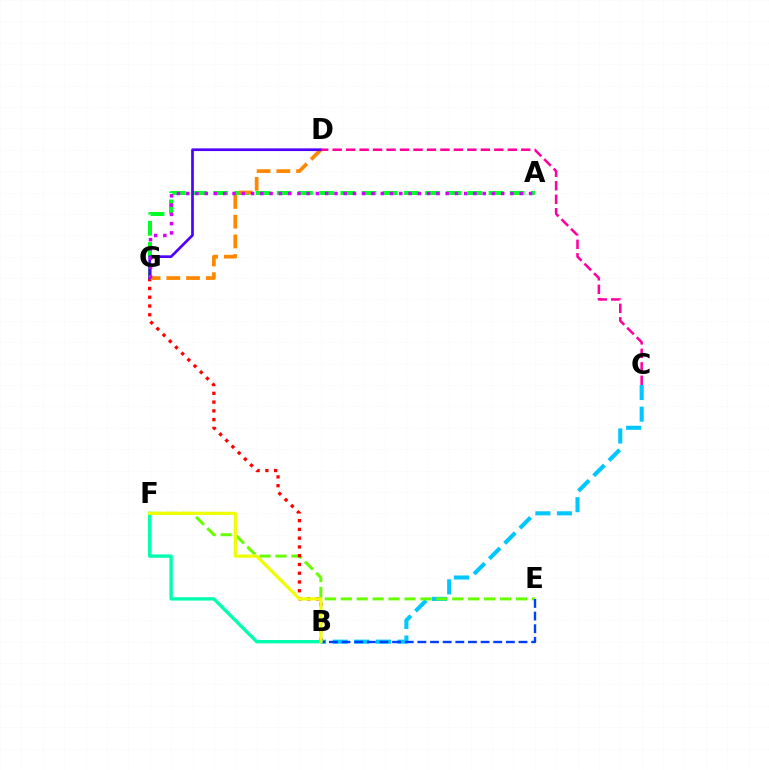{('B', 'C'): [{'color': '#00c7ff', 'line_style': 'dashed', 'thickness': 2.94}], ('A', 'G'): [{'color': '#00ff27', 'line_style': 'dashed', 'thickness': 2.88}, {'color': '#d600ff', 'line_style': 'dotted', 'thickness': 2.52}], ('E', 'F'): [{'color': '#66ff00', 'line_style': 'dashed', 'thickness': 2.16}], ('B', 'G'): [{'color': '#ff0000', 'line_style': 'dotted', 'thickness': 2.38}], ('D', 'G'): [{'color': '#ff8800', 'line_style': 'dashed', 'thickness': 2.68}, {'color': '#4f00ff', 'line_style': 'solid', 'thickness': 1.94}], ('B', 'E'): [{'color': '#003fff', 'line_style': 'dashed', 'thickness': 1.72}], ('B', 'F'): [{'color': '#00ffaf', 'line_style': 'solid', 'thickness': 2.41}, {'color': '#eeff00', 'line_style': 'solid', 'thickness': 2.3}], ('C', 'D'): [{'color': '#ff00a0', 'line_style': 'dashed', 'thickness': 1.83}]}